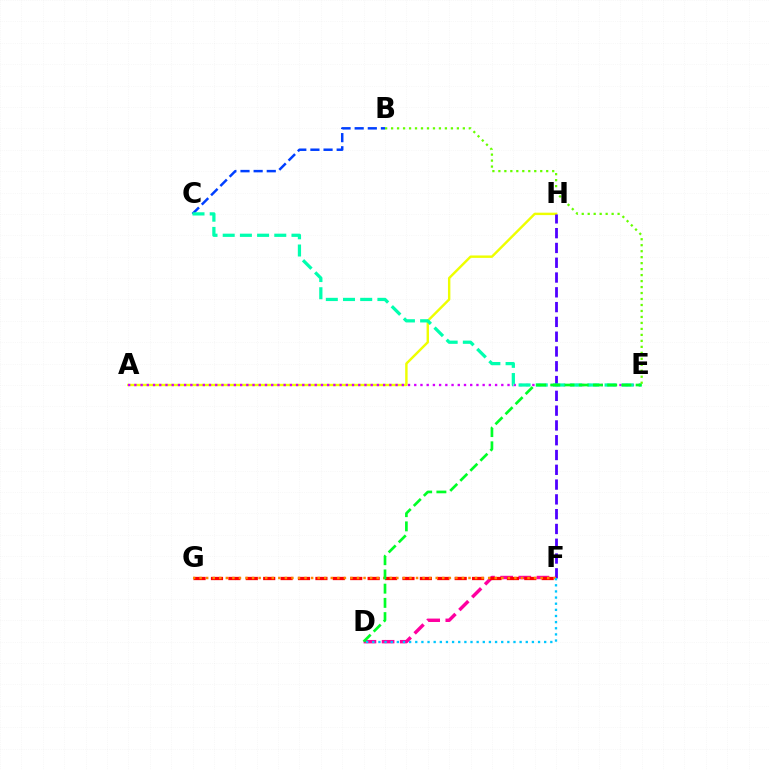{('D', 'F'): [{'color': '#ff00a0', 'line_style': 'dashed', 'thickness': 2.46}, {'color': '#00c7ff', 'line_style': 'dotted', 'thickness': 1.67}], ('A', 'H'): [{'color': '#eeff00', 'line_style': 'solid', 'thickness': 1.75}], ('F', 'H'): [{'color': '#4f00ff', 'line_style': 'dashed', 'thickness': 2.01}], ('F', 'G'): [{'color': '#ff0000', 'line_style': 'dashed', 'thickness': 2.36}, {'color': '#ff8800', 'line_style': 'dotted', 'thickness': 1.78}], ('B', 'C'): [{'color': '#003fff', 'line_style': 'dashed', 'thickness': 1.78}], ('A', 'E'): [{'color': '#d600ff', 'line_style': 'dotted', 'thickness': 1.69}], ('C', 'E'): [{'color': '#00ffaf', 'line_style': 'dashed', 'thickness': 2.34}], ('D', 'E'): [{'color': '#00ff27', 'line_style': 'dashed', 'thickness': 1.93}], ('B', 'E'): [{'color': '#66ff00', 'line_style': 'dotted', 'thickness': 1.62}]}